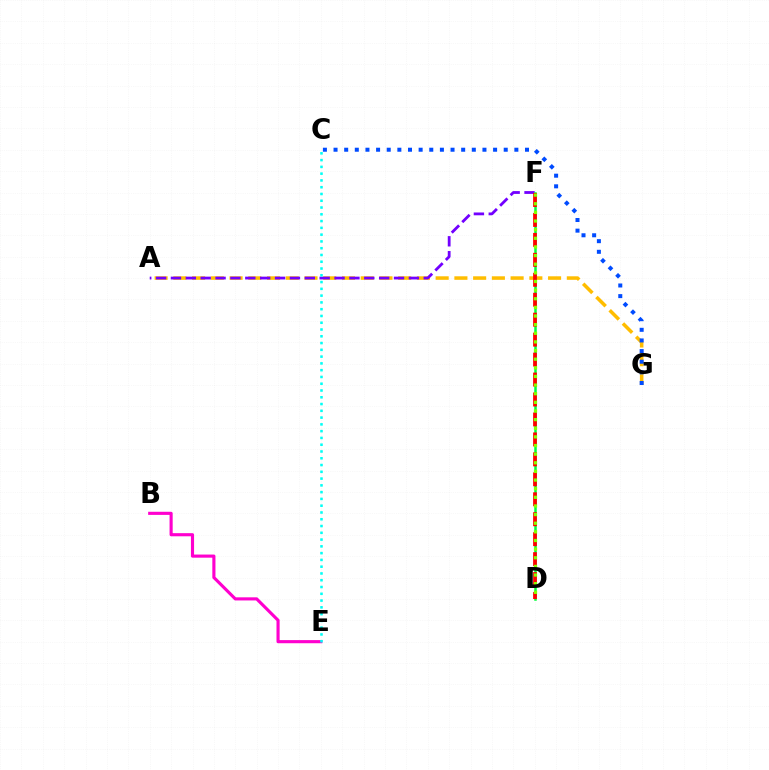{('A', 'G'): [{'color': '#ffbd00', 'line_style': 'dashed', 'thickness': 2.55}], ('A', 'F'): [{'color': '#7200ff', 'line_style': 'dashed', 'thickness': 2.02}], ('B', 'E'): [{'color': '#ff00cf', 'line_style': 'solid', 'thickness': 2.25}], ('D', 'F'): [{'color': '#00ff39', 'line_style': 'solid', 'thickness': 1.8}, {'color': '#ff0000', 'line_style': 'dashed', 'thickness': 2.71}, {'color': '#84ff00', 'line_style': 'dotted', 'thickness': 2.35}], ('C', 'E'): [{'color': '#00fff6', 'line_style': 'dotted', 'thickness': 1.84}], ('C', 'G'): [{'color': '#004bff', 'line_style': 'dotted', 'thickness': 2.89}]}